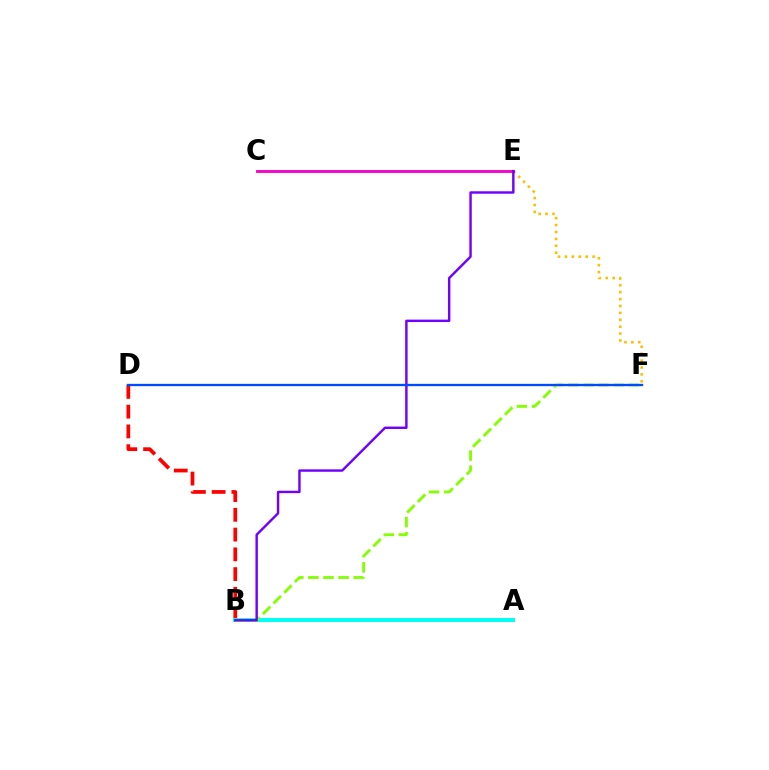{('C', 'E'): [{'color': '#00ff39', 'line_style': 'solid', 'thickness': 1.85}, {'color': '#ff00cf', 'line_style': 'solid', 'thickness': 2.05}], ('E', 'F'): [{'color': '#ffbd00', 'line_style': 'dotted', 'thickness': 1.88}], ('B', 'D'): [{'color': '#ff0000', 'line_style': 'dashed', 'thickness': 2.68}], ('A', 'B'): [{'color': '#00fff6', 'line_style': 'solid', 'thickness': 2.85}], ('B', 'F'): [{'color': '#84ff00', 'line_style': 'dashed', 'thickness': 2.05}], ('B', 'E'): [{'color': '#7200ff', 'line_style': 'solid', 'thickness': 1.75}], ('D', 'F'): [{'color': '#004bff', 'line_style': 'solid', 'thickness': 1.67}]}